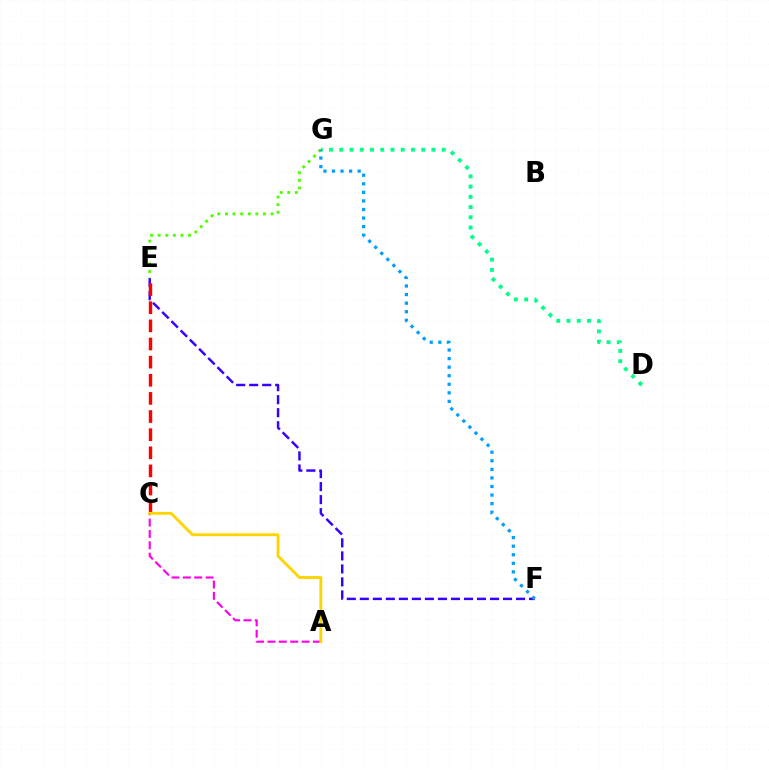{('E', 'F'): [{'color': '#3700ff', 'line_style': 'dashed', 'thickness': 1.77}], ('D', 'G'): [{'color': '#00ff86', 'line_style': 'dotted', 'thickness': 2.78}], ('C', 'E'): [{'color': '#ff0000', 'line_style': 'dashed', 'thickness': 2.46}], ('E', 'G'): [{'color': '#4fff00', 'line_style': 'dotted', 'thickness': 2.07}], ('A', 'C'): [{'color': '#ff00ed', 'line_style': 'dashed', 'thickness': 1.54}, {'color': '#ffd500', 'line_style': 'solid', 'thickness': 2.06}], ('F', 'G'): [{'color': '#009eff', 'line_style': 'dotted', 'thickness': 2.33}]}